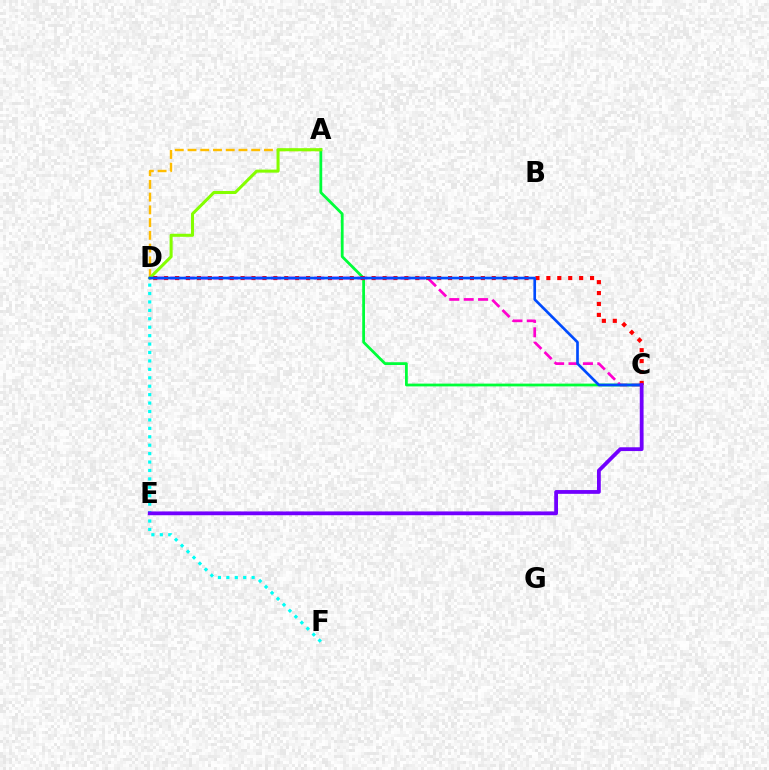{('A', 'D'): [{'color': '#ffbd00', 'line_style': 'dashed', 'thickness': 1.73}, {'color': '#84ff00', 'line_style': 'solid', 'thickness': 2.19}], ('A', 'C'): [{'color': '#00ff39', 'line_style': 'solid', 'thickness': 2.0}], ('C', 'D'): [{'color': '#ff00cf', 'line_style': 'dashed', 'thickness': 1.96}, {'color': '#ff0000', 'line_style': 'dotted', 'thickness': 2.97}, {'color': '#004bff', 'line_style': 'solid', 'thickness': 1.92}], ('D', 'F'): [{'color': '#00fff6', 'line_style': 'dotted', 'thickness': 2.29}], ('C', 'E'): [{'color': '#7200ff', 'line_style': 'solid', 'thickness': 2.73}]}